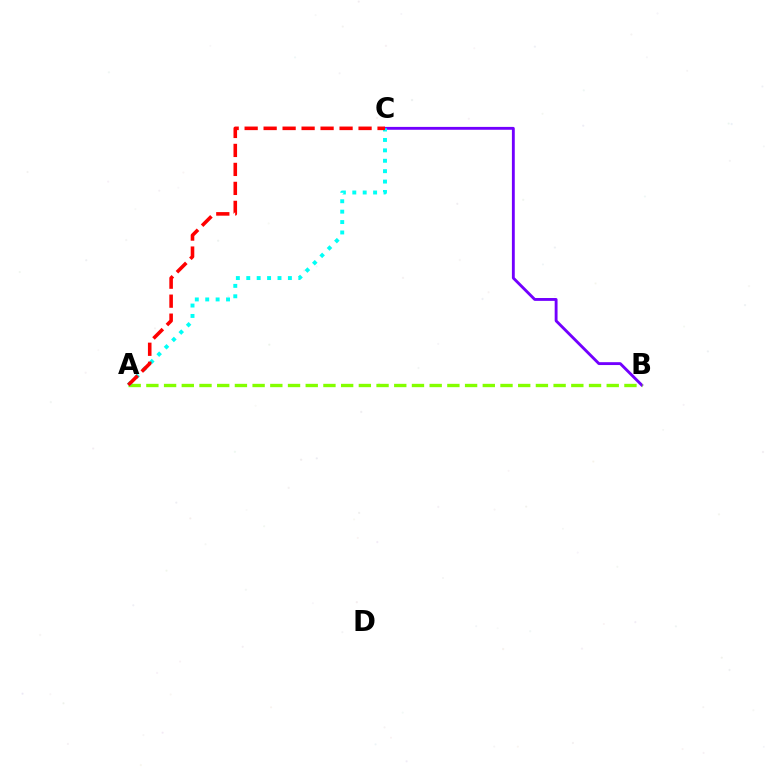{('B', 'C'): [{'color': '#7200ff', 'line_style': 'solid', 'thickness': 2.06}], ('A', 'B'): [{'color': '#84ff00', 'line_style': 'dashed', 'thickness': 2.41}], ('A', 'C'): [{'color': '#00fff6', 'line_style': 'dotted', 'thickness': 2.83}, {'color': '#ff0000', 'line_style': 'dashed', 'thickness': 2.58}]}